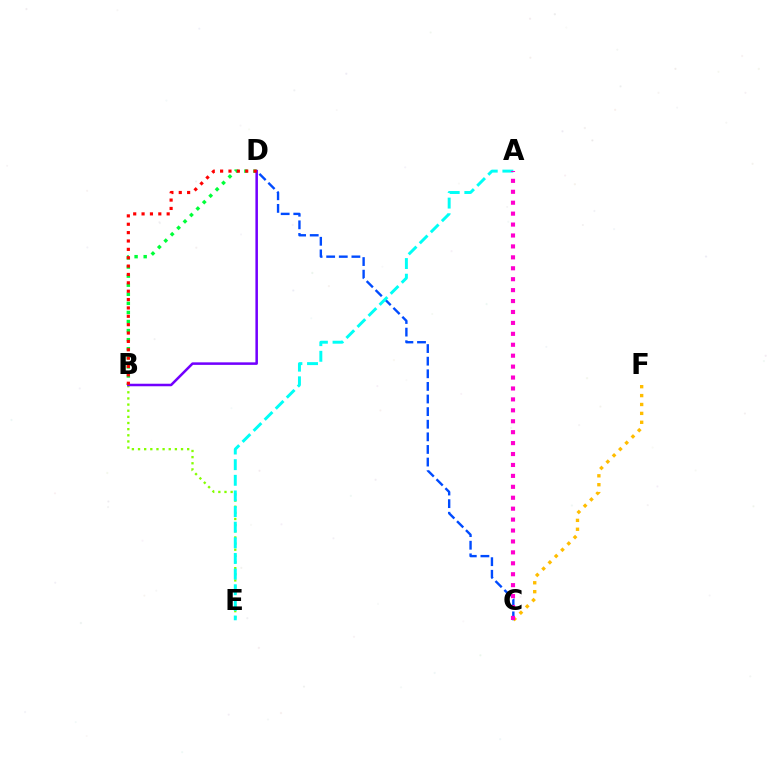{('B', 'D'): [{'color': '#00ff39', 'line_style': 'dotted', 'thickness': 2.47}, {'color': '#7200ff', 'line_style': 'solid', 'thickness': 1.82}, {'color': '#ff0000', 'line_style': 'dotted', 'thickness': 2.27}], ('C', 'D'): [{'color': '#004bff', 'line_style': 'dashed', 'thickness': 1.71}], ('C', 'F'): [{'color': '#ffbd00', 'line_style': 'dotted', 'thickness': 2.42}], ('B', 'E'): [{'color': '#84ff00', 'line_style': 'dotted', 'thickness': 1.67}], ('A', 'E'): [{'color': '#00fff6', 'line_style': 'dashed', 'thickness': 2.12}], ('A', 'C'): [{'color': '#ff00cf', 'line_style': 'dotted', 'thickness': 2.97}]}